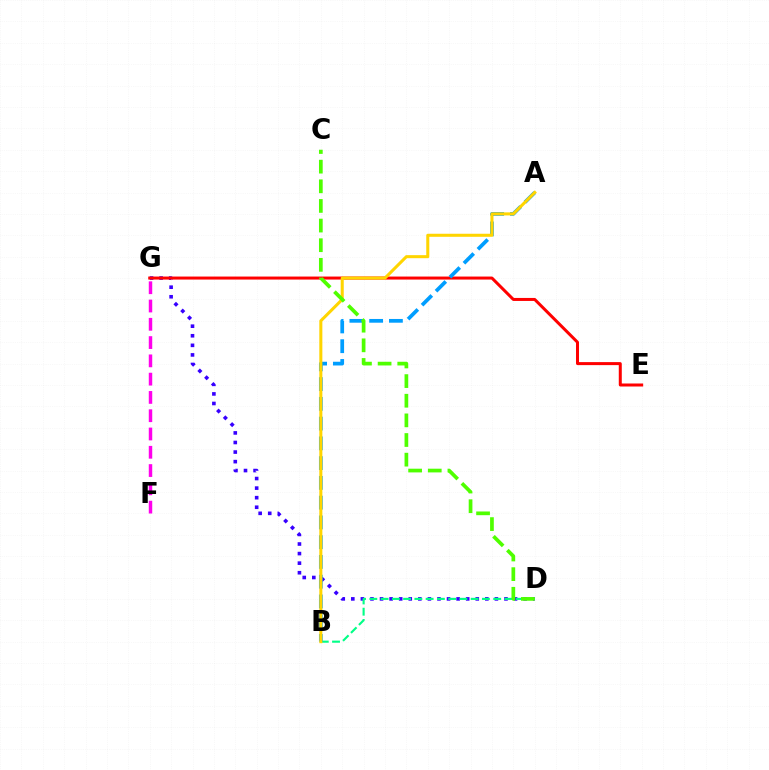{('D', 'G'): [{'color': '#3700ff', 'line_style': 'dotted', 'thickness': 2.6}], ('B', 'D'): [{'color': '#00ff86', 'line_style': 'dashed', 'thickness': 1.53}], ('E', 'G'): [{'color': '#ff0000', 'line_style': 'solid', 'thickness': 2.17}], ('A', 'B'): [{'color': '#009eff', 'line_style': 'dashed', 'thickness': 2.68}, {'color': '#ffd500', 'line_style': 'solid', 'thickness': 2.19}], ('F', 'G'): [{'color': '#ff00ed', 'line_style': 'dashed', 'thickness': 2.48}], ('C', 'D'): [{'color': '#4fff00', 'line_style': 'dashed', 'thickness': 2.67}]}